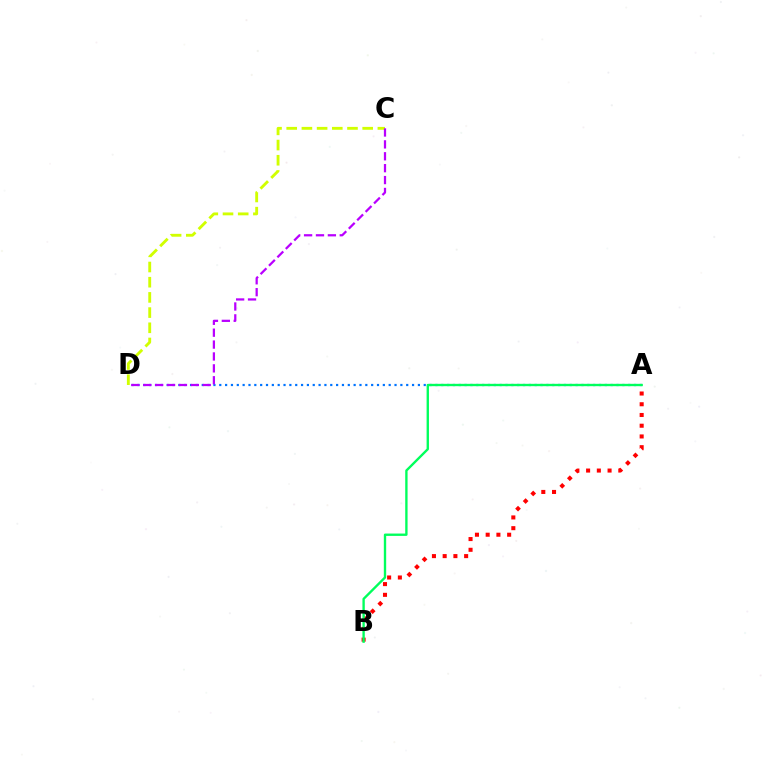{('C', 'D'): [{'color': '#d1ff00', 'line_style': 'dashed', 'thickness': 2.06}, {'color': '#b900ff', 'line_style': 'dashed', 'thickness': 1.62}], ('A', 'D'): [{'color': '#0074ff', 'line_style': 'dotted', 'thickness': 1.59}], ('A', 'B'): [{'color': '#ff0000', 'line_style': 'dotted', 'thickness': 2.92}, {'color': '#00ff5c', 'line_style': 'solid', 'thickness': 1.7}]}